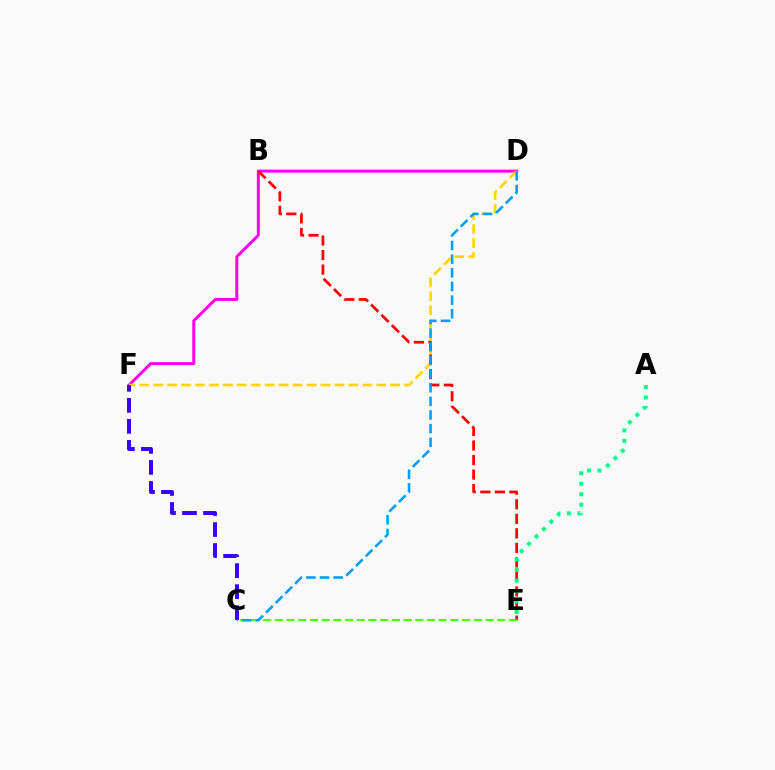{('D', 'F'): [{'color': '#ff00ed', 'line_style': 'solid', 'thickness': 2.13}, {'color': '#ffd500', 'line_style': 'dashed', 'thickness': 1.89}], ('B', 'E'): [{'color': '#ff0000', 'line_style': 'dashed', 'thickness': 1.98}], ('A', 'E'): [{'color': '#00ff86', 'line_style': 'dotted', 'thickness': 2.85}], ('C', 'F'): [{'color': '#3700ff', 'line_style': 'dashed', 'thickness': 2.86}], ('C', 'E'): [{'color': '#4fff00', 'line_style': 'dashed', 'thickness': 1.59}], ('C', 'D'): [{'color': '#009eff', 'line_style': 'dashed', 'thickness': 1.85}]}